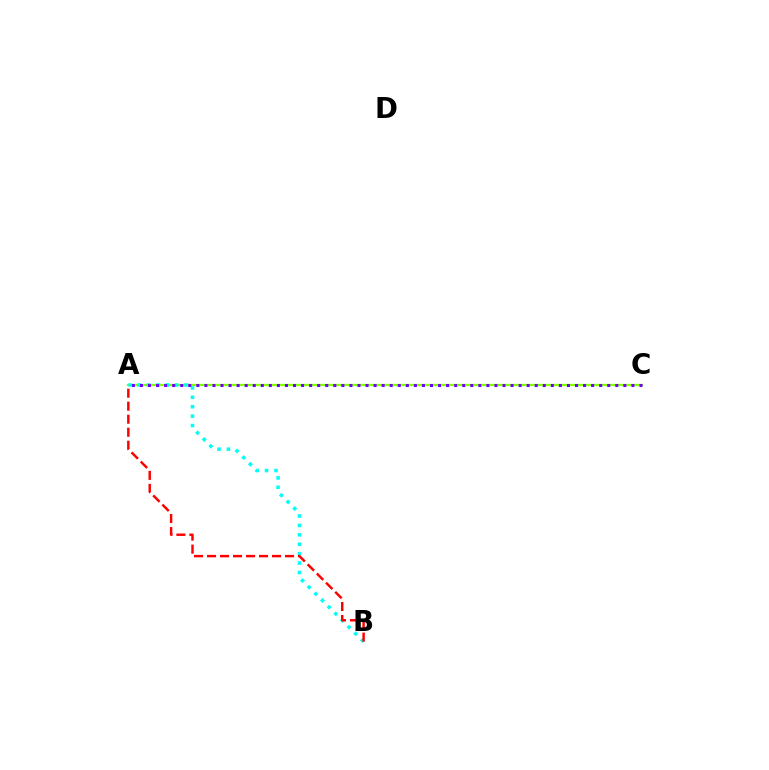{('A', 'C'): [{'color': '#84ff00', 'line_style': 'solid', 'thickness': 1.62}, {'color': '#7200ff', 'line_style': 'dotted', 'thickness': 2.19}], ('A', 'B'): [{'color': '#00fff6', 'line_style': 'dotted', 'thickness': 2.55}, {'color': '#ff0000', 'line_style': 'dashed', 'thickness': 1.77}]}